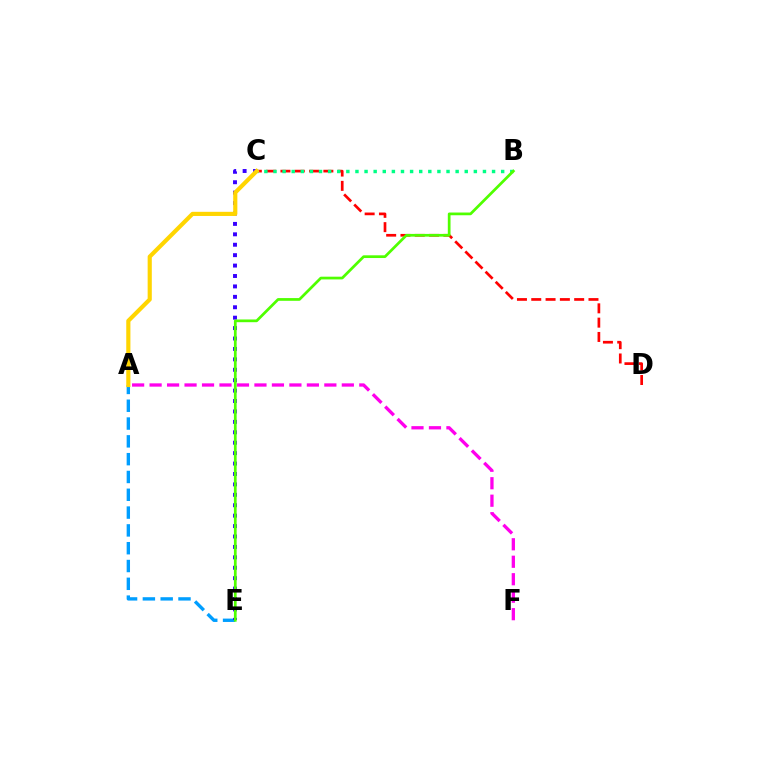{('A', 'E'): [{'color': '#009eff', 'line_style': 'dashed', 'thickness': 2.42}], ('C', 'D'): [{'color': '#ff0000', 'line_style': 'dashed', 'thickness': 1.94}], ('A', 'F'): [{'color': '#ff00ed', 'line_style': 'dashed', 'thickness': 2.37}], ('B', 'C'): [{'color': '#00ff86', 'line_style': 'dotted', 'thickness': 2.47}], ('C', 'E'): [{'color': '#3700ff', 'line_style': 'dotted', 'thickness': 2.83}], ('A', 'C'): [{'color': '#ffd500', 'line_style': 'solid', 'thickness': 2.99}], ('B', 'E'): [{'color': '#4fff00', 'line_style': 'solid', 'thickness': 1.96}]}